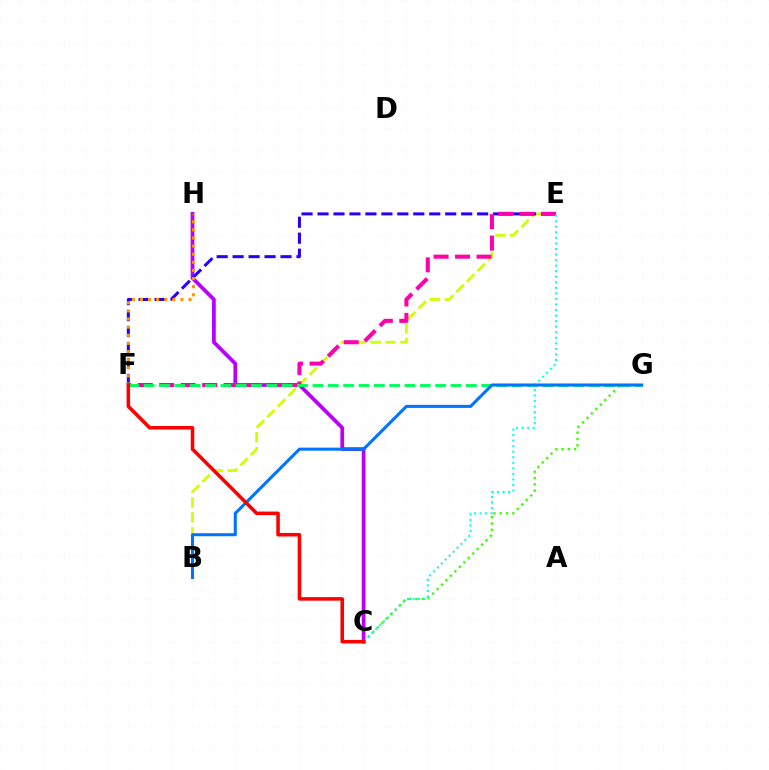{('C', 'G'): [{'color': '#3dff00', 'line_style': 'dotted', 'thickness': 1.71}], ('C', 'H'): [{'color': '#b900ff', 'line_style': 'solid', 'thickness': 2.69}], ('B', 'E'): [{'color': '#d1ff00', 'line_style': 'dashed', 'thickness': 2.03}], ('E', 'F'): [{'color': '#2500ff', 'line_style': 'dashed', 'thickness': 2.17}, {'color': '#ff00ac', 'line_style': 'dashed', 'thickness': 2.92}], ('F', 'G'): [{'color': '#00ff5c', 'line_style': 'dashed', 'thickness': 2.08}], ('C', 'E'): [{'color': '#00fff6', 'line_style': 'dotted', 'thickness': 1.51}], ('F', 'H'): [{'color': '#ff9400', 'line_style': 'dotted', 'thickness': 2.2}], ('B', 'G'): [{'color': '#0074ff', 'line_style': 'solid', 'thickness': 2.19}], ('C', 'F'): [{'color': '#ff0000', 'line_style': 'solid', 'thickness': 2.55}]}